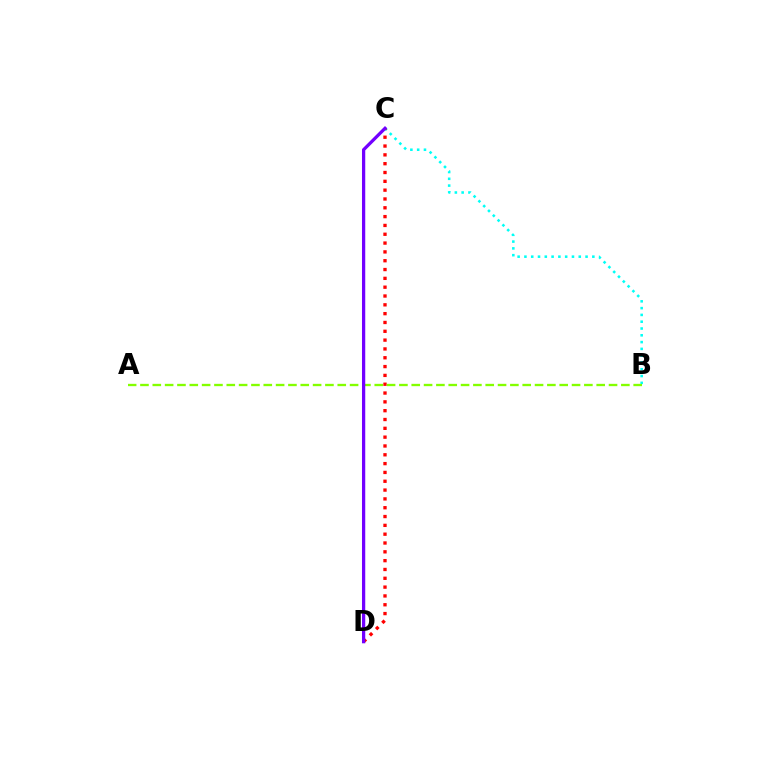{('B', 'C'): [{'color': '#00fff6', 'line_style': 'dotted', 'thickness': 1.85}], ('C', 'D'): [{'color': '#ff0000', 'line_style': 'dotted', 'thickness': 2.4}, {'color': '#7200ff', 'line_style': 'solid', 'thickness': 2.35}], ('A', 'B'): [{'color': '#84ff00', 'line_style': 'dashed', 'thickness': 1.68}]}